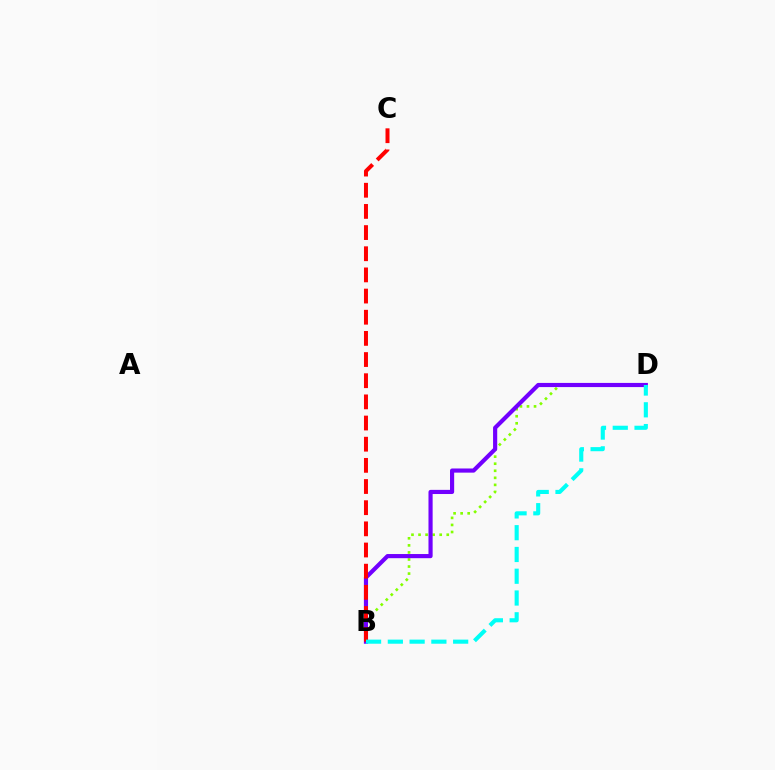{('B', 'D'): [{'color': '#84ff00', 'line_style': 'dotted', 'thickness': 1.92}, {'color': '#7200ff', 'line_style': 'solid', 'thickness': 2.99}, {'color': '#00fff6', 'line_style': 'dashed', 'thickness': 2.96}], ('B', 'C'): [{'color': '#ff0000', 'line_style': 'dashed', 'thickness': 2.87}]}